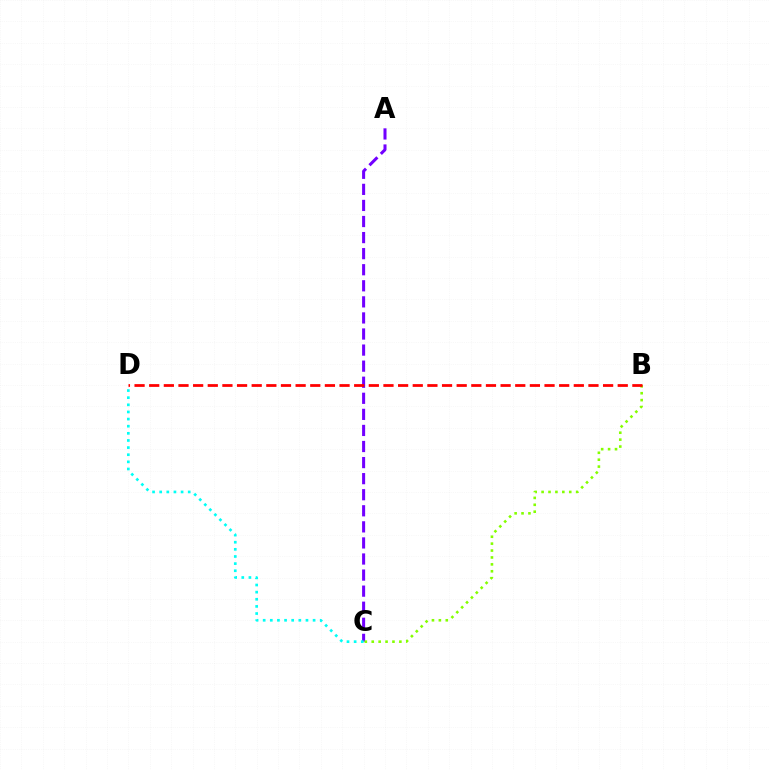{('A', 'C'): [{'color': '#7200ff', 'line_style': 'dashed', 'thickness': 2.18}], ('C', 'D'): [{'color': '#00fff6', 'line_style': 'dotted', 'thickness': 1.94}], ('B', 'C'): [{'color': '#84ff00', 'line_style': 'dotted', 'thickness': 1.88}], ('B', 'D'): [{'color': '#ff0000', 'line_style': 'dashed', 'thickness': 1.99}]}